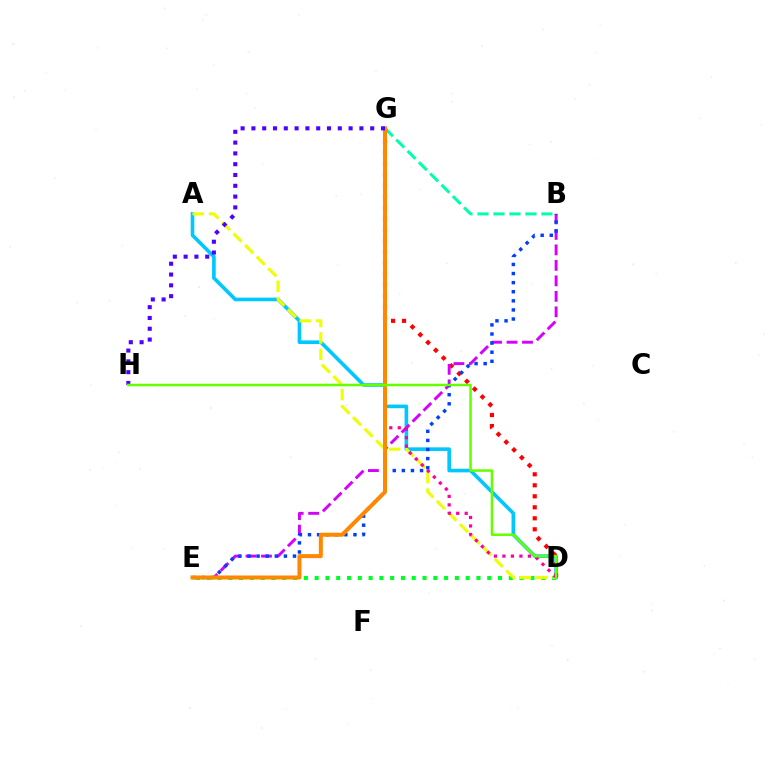{('A', 'D'): [{'color': '#00c7ff', 'line_style': 'solid', 'thickness': 2.61}, {'color': '#eeff00', 'line_style': 'dashed', 'thickness': 2.23}], ('B', 'G'): [{'color': '#00ffaf', 'line_style': 'dashed', 'thickness': 2.17}], ('D', 'G'): [{'color': '#ff0000', 'line_style': 'dotted', 'thickness': 2.99}, {'color': '#ff00a0', 'line_style': 'dotted', 'thickness': 2.31}], ('D', 'E'): [{'color': '#00ff27', 'line_style': 'dotted', 'thickness': 2.93}], ('B', 'E'): [{'color': '#d600ff', 'line_style': 'dashed', 'thickness': 2.1}, {'color': '#003fff', 'line_style': 'dotted', 'thickness': 2.47}], ('E', 'G'): [{'color': '#ff8800', 'line_style': 'solid', 'thickness': 2.88}], ('G', 'H'): [{'color': '#4f00ff', 'line_style': 'dotted', 'thickness': 2.93}], ('D', 'H'): [{'color': '#66ff00', 'line_style': 'solid', 'thickness': 1.82}]}